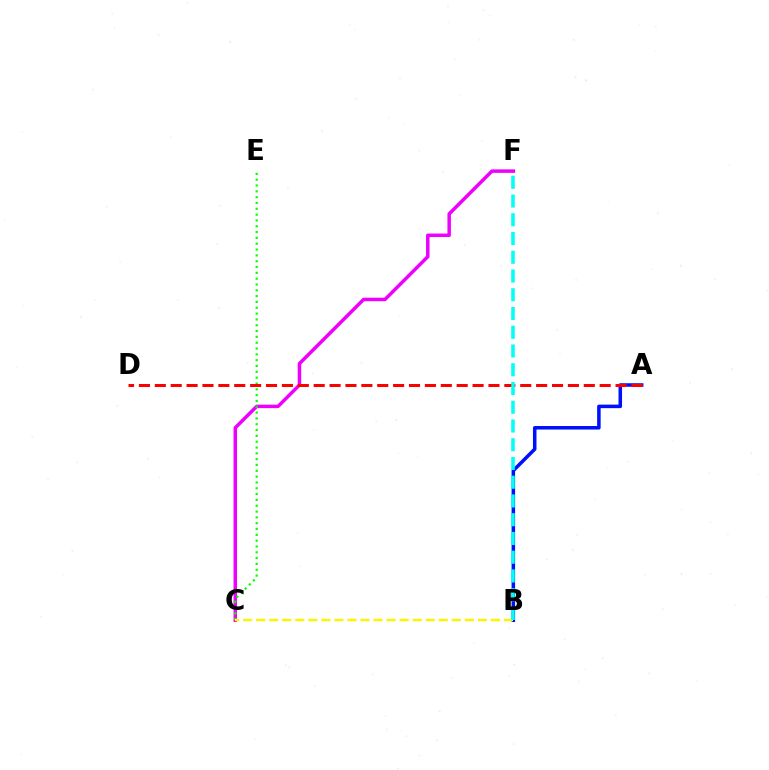{('C', 'F'): [{'color': '#ee00ff', 'line_style': 'solid', 'thickness': 2.51}], ('A', 'B'): [{'color': '#0010ff', 'line_style': 'solid', 'thickness': 2.54}], ('C', 'E'): [{'color': '#08ff00', 'line_style': 'dotted', 'thickness': 1.58}], ('B', 'C'): [{'color': '#fcf500', 'line_style': 'dashed', 'thickness': 1.77}], ('A', 'D'): [{'color': '#ff0000', 'line_style': 'dashed', 'thickness': 2.16}], ('B', 'F'): [{'color': '#00fff6', 'line_style': 'dashed', 'thickness': 2.55}]}